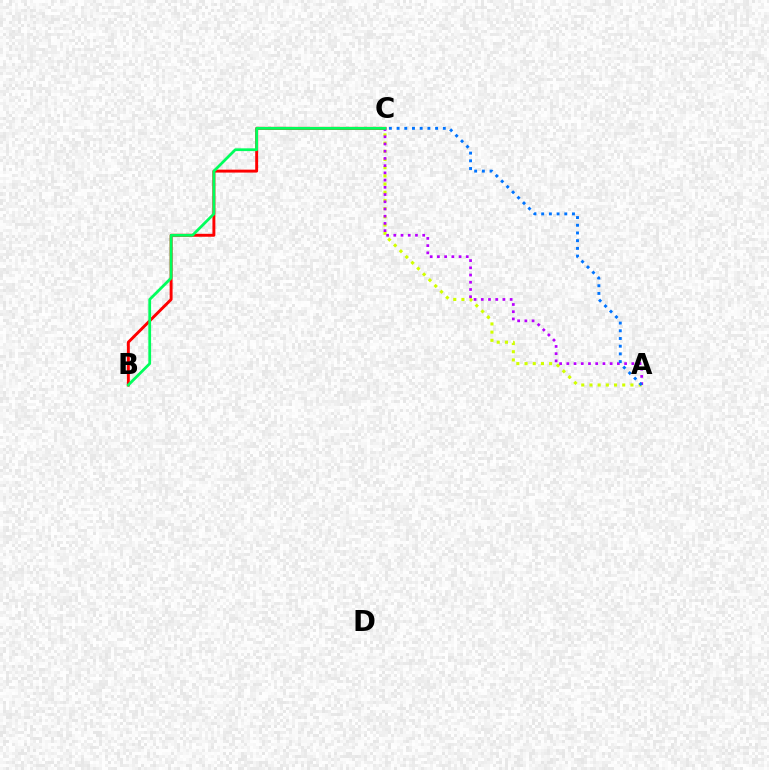{('B', 'C'): [{'color': '#ff0000', 'line_style': 'solid', 'thickness': 2.11}, {'color': '#00ff5c', 'line_style': 'solid', 'thickness': 1.99}], ('A', 'C'): [{'color': '#d1ff00', 'line_style': 'dotted', 'thickness': 2.23}, {'color': '#b900ff', 'line_style': 'dotted', 'thickness': 1.96}, {'color': '#0074ff', 'line_style': 'dotted', 'thickness': 2.09}]}